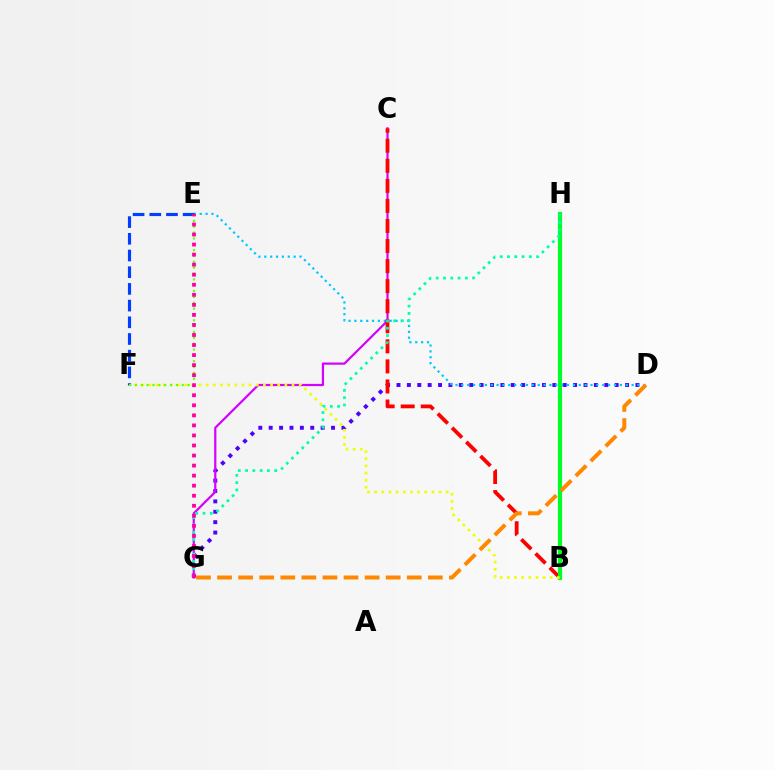{('D', 'G'): [{'color': '#4f00ff', 'line_style': 'dotted', 'thickness': 2.82}, {'color': '#ff8800', 'line_style': 'dashed', 'thickness': 2.86}], ('D', 'E'): [{'color': '#00c7ff', 'line_style': 'dotted', 'thickness': 1.6}], ('C', 'G'): [{'color': '#d600ff', 'line_style': 'solid', 'thickness': 1.59}], ('B', 'C'): [{'color': '#ff0000', 'line_style': 'dashed', 'thickness': 2.73}], ('B', 'H'): [{'color': '#00ff27', 'line_style': 'solid', 'thickness': 3.0}], ('B', 'F'): [{'color': '#eeff00', 'line_style': 'dotted', 'thickness': 1.94}], ('E', 'F'): [{'color': '#003fff', 'line_style': 'dashed', 'thickness': 2.27}, {'color': '#66ff00', 'line_style': 'dotted', 'thickness': 1.59}], ('G', 'H'): [{'color': '#00ffaf', 'line_style': 'dotted', 'thickness': 1.98}], ('E', 'G'): [{'color': '#ff00a0', 'line_style': 'dotted', 'thickness': 2.73}]}